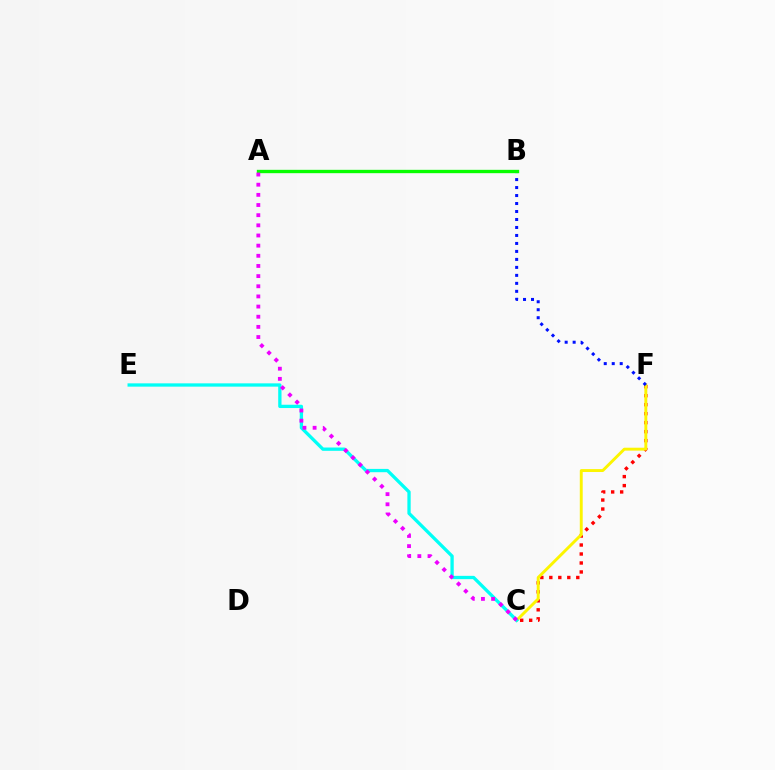{('C', 'F'): [{'color': '#ff0000', 'line_style': 'dotted', 'thickness': 2.44}, {'color': '#fcf500', 'line_style': 'solid', 'thickness': 2.09}], ('C', 'E'): [{'color': '#00fff6', 'line_style': 'solid', 'thickness': 2.37}], ('B', 'F'): [{'color': '#0010ff', 'line_style': 'dotted', 'thickness': 2.17}], ('A', 'B'): [{'color': '#08ff00', 'line_style': 'solid', 'thickness': 2.42}], ('A', 'C'): [{'color': '#ee00ff', 'line_style': 'dotted', 'thickness': 2.76}]}